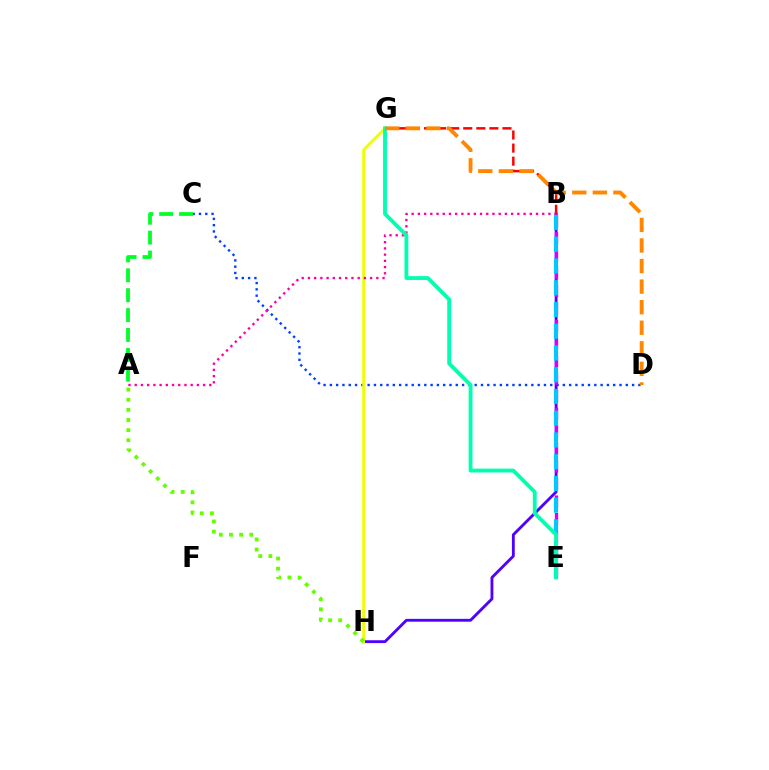{('C', 'D'): [{'color': '#003fff', 'line_style': 'dotted', 'thickness': 1.71}], ('B', 'H'): [{'color': '#4f00ff', 'line_style': 'solid', 'thickness': 2.04}], ('B', 'G'): [{'color': '#ff0000', 'line_style': 'dashed', 'thickness': 1.78}], ('B', 'E'): [{'color': '#d600ff', 'line_style': 'dashed', 'thickness': 2.39}, {'color': '#00c7ff', 'line_style': 'dashed', 'thickness': 2.95}], ('A', 'C'): [{'color': '#00ff27', 'line_style': 'dashed', 'thickness': 2.7}], ('G', 'H'): [{'color': '#eeff00', 'line_style': 'solid', 'thickness': 2.01}], ('A', 'H'): [{'color': '#66ff00', 'line_style': 'dotted', 'thickness': 2.75}], ('A', 'B'): [{'color': '#ff00a0', 'line_style': 'dotted', 'thickness': 1.69}], ('E', 'G'): [{'color': '#00ffaf', 'line_style': 'solid', 'thickness': 2.76}], ('D', 'G'): [{'color': '#ff8800', 'line_style': 'dashed', 'thickness': 2.79}]}